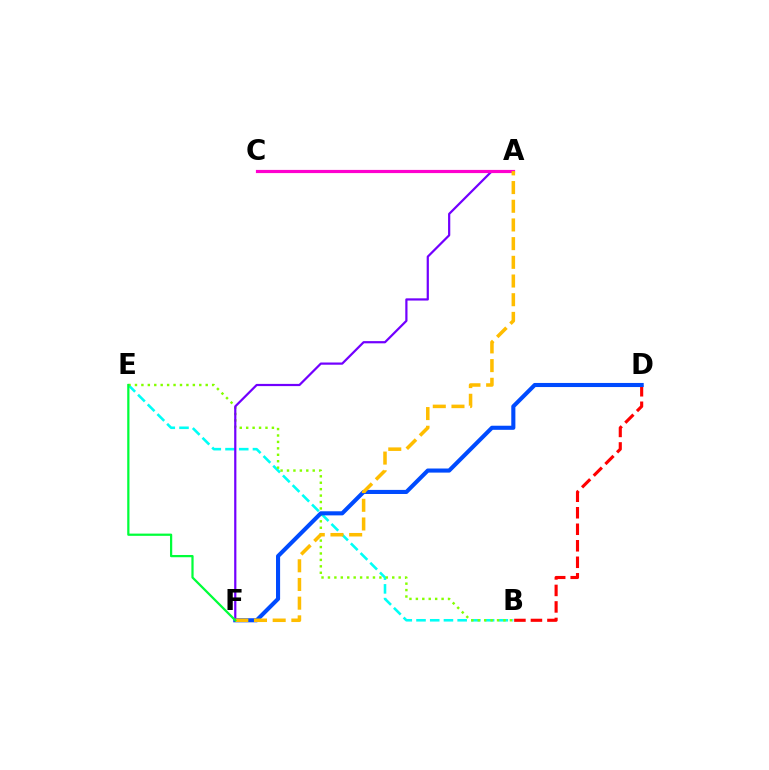{('B', 'E'): [{'color': '#00fff6', 'line_style': 'dashed', 'thickness': 1.86}, {'color': '#84ff00', 'line_style': 'dotted', 'thickness': 1.75}], ('B', 'D'): [{'color': '#ff0000', 'line_style': 'dashed', 'thickness': 2.24}], ('D', 'F'): [{'color': '#004bff', 'line_style': 'solid', 'thickness': 2.95}], ('A', 'F'): [{'color': '#7200ff', 'line_style': 'solid', 'thickness': 1.59}, {'color': '#ffbd00', 'line_style': 'dashed', 'thickness': 2.54}], ('A', 'C'): [{'color': '#ff00cf', 'line_style': 'solid', 'thickness': 2.29}], ('E', 'F'): [{'color': '#00ff39', 'line_style': 'solid', 'thickness': 1.61}]}